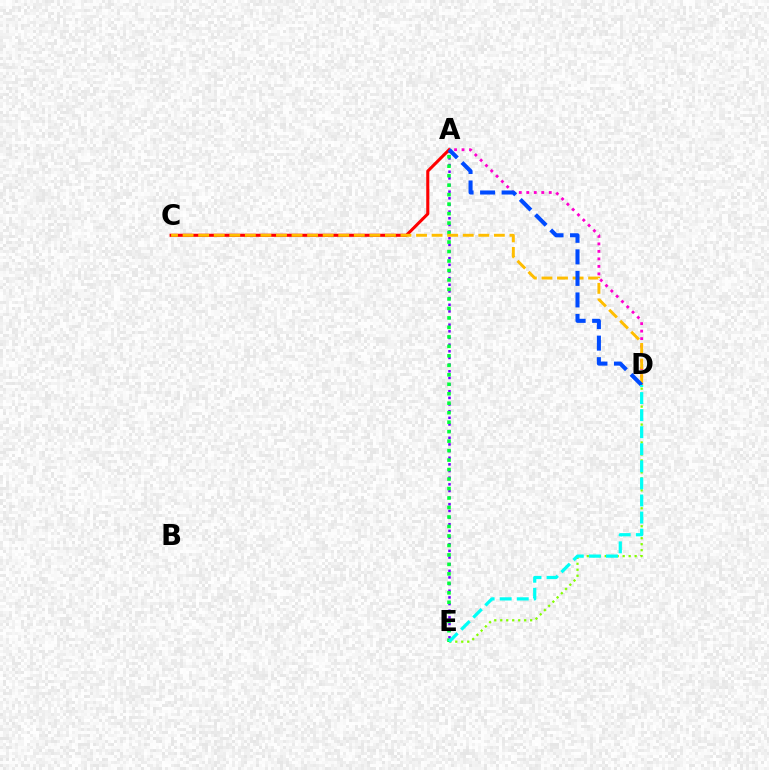{('A', 'E'): [{'color': '#7200ff', 'line_style': 'dotted', 'thickness': 1.81}, {'color': '#00ff39', 'line_style': 'dotted', 'thickness': 2.58}], ('D', 'E'): [{'color': '#84ff00', 'line_style': 'dotted', 'thickness': 1.63}, {'color': '#00fff6', 'line_style': 'dashed', 'thickness': 2.32}], ('A', 'C'): [{'color': '#ff0000', 'line_style': 'solid', 'thickness': 2.21}], ('A', 'D'): [{'color': '#ff00cf', 'line_style': 'dotted', 'thickness': 2.04}, {'color': '#004bff', 'line_style': 'dashed', 'thickness': 2.93}], ('C', 'D'): [{'color': '#ffbd00', 'line_style': 'dashed', 'thickness': 2.11}]}